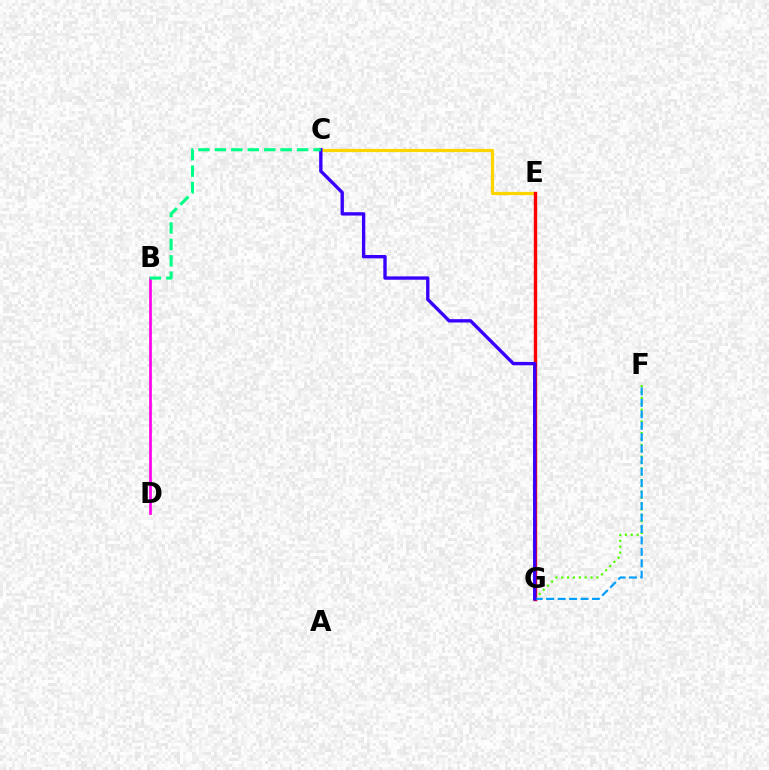{('B', 'D'): [{'color': '#ff00ed', 'line_style': 'solid', 'thickness': 1.95}], ('C', 'E'): [{'color': '#ffd500', 'line_style': 'solid', 'thickness': 2.31}], ('E', 'G'): [{'color': '#ff0000', 'line_style': 'solid', 'thickness': 2.43}], ('F', 'G'): [{'color': '#4fff00', 'line_style': 'dotted', 'thickness': 1.6}, {'color': '#009eff', 'line_style': 'dashed', 'thickness': 1.56}], ('C', 'G'): [{'color': '#3700ff', 'line_style': 'solid', 'thickness': 2.41}], ('B', 'C'): [{'color': '#00ff86', 'line_style': 'dashed', 'thickness': 2.23}]}